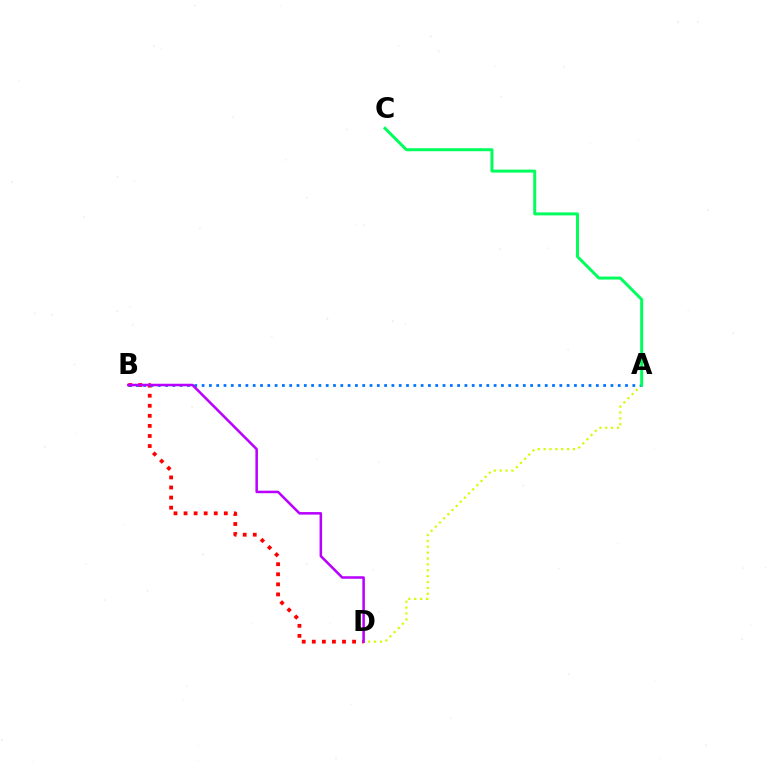{('A', 'D'): [{'color': '#d1ff00', 'line_style': 'dotted', 'thickness': 1.6}], ('B', 'D'): [{'color': '#ff0000', 'line_style': 'dotted', 'thickness': 2.73}, {'color': '#b900ff', 'line_style': 'solid', 'thickness': 1.82}], ('A', 'B'): [{'color': '#0074ff', 'line_style': 'dotted', 'thickness': 1.98}], ('A', 'C'): [{'color': '#00ff5c', 'line_style': 'solid', 'thickness': 2.14}]}